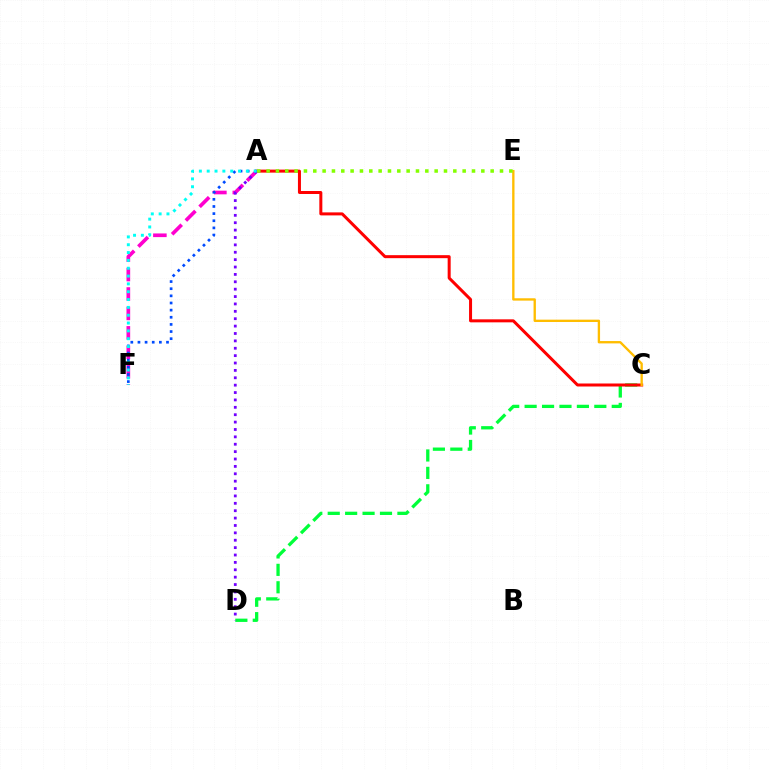{('C', 'D'): [{'color': '#00ff39', 'line_style': 'dashed', 'thickness': 2.37}], ('A', 'C'): [{'color': '#ff0000', 'line_style': 'solid', 'thickness': 2.17}], ('A', 'F'): [{'color': '#ff00cf', 'line_style': 'dashed', 'thickness': 2.64}, {'color': '#004bff', 'line_style': 'dotted', 'thickness': 1.94}, {'color': '#00fff6', 'line_style': 'dotted', 'thickness': 2.13}], ('A', 'D'): [{'color': '#7200ff', 'line_style': 'dotted', 'thickness': 2.01}], ('C', 'E'): [{'color': '#ffbd00', 'line_style': 'solid', 'thickness': 1.69}], ('A', 'E'): [{'color': '#84ff00', 'line_style': 'dotted', 'thickness': 2.54}]}